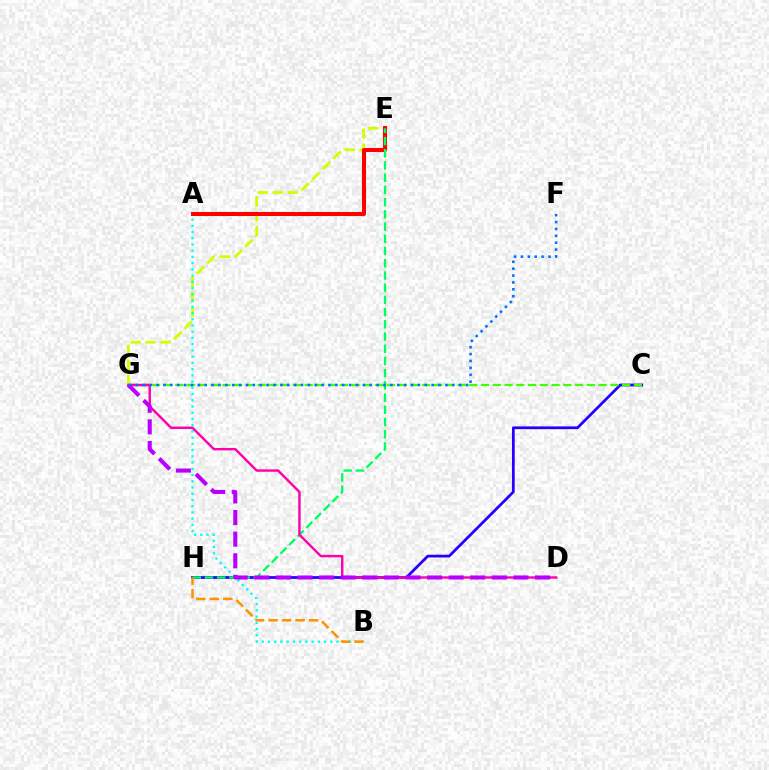{('E', 'G'): [{'color': '#d1ff00', 'line_style': 'dashed', 'thickness': 2.03}], ('C', 'H'): [{'color': '#2500ff', 'line_style': 'solid', 'thickness': 1.98}], ('A', 'B'): [{'color': '#00fff6', 'line_style': 'dotted', 'thickness': 1.69}], ('A', 'E'): [{'color': '#ff0000', 'line_style': 'solid', 'thickness': 2.91}], ('E', 'H'): [{'color': '#00ff5c', 'line_style': 'dashed', 'thickness': 1.66}], ('C', 'G'): [{'color': '#3dff00', 'line_style': 'dashed', 'thickness': 1.6}], ('D', 'G'): [{'color': '#ff00ac', 'line_style': 'solid', 'thickness': 1.75}, {'color': '#b900ff', 'line_style': 'dashed', 'thickness': 2.93}], ('B', 'H'): [{'color': '#ff9400', 'line_style': 'dashed', 'thickness': 1.84}], ('F', 'G'): [{'color': '#0074ff', 'line_style': 'dotted', 'thickness': 1.87}]}